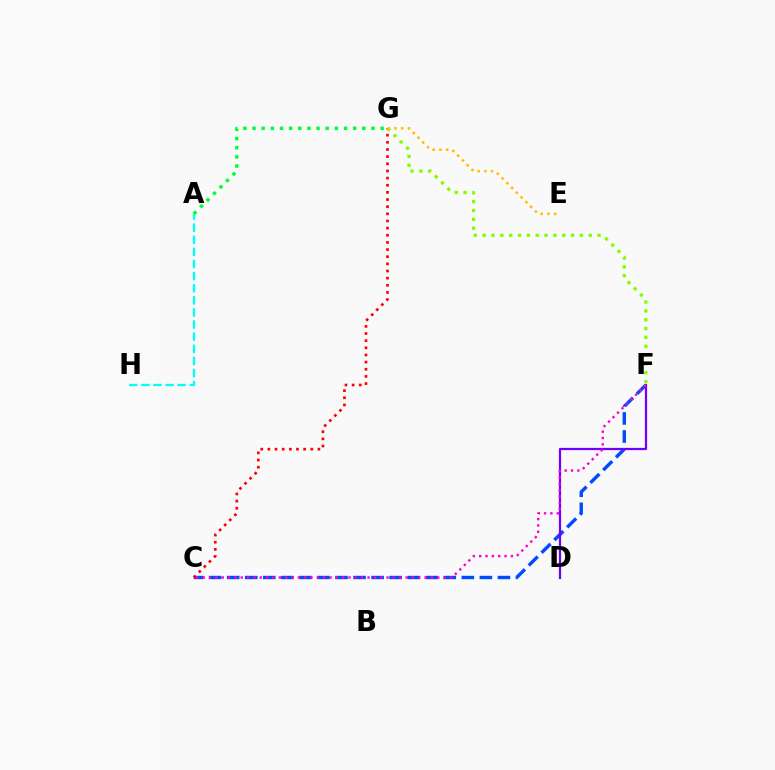{('C', 'F'): [{'color': '#004bff', 'line_style': 'dashed', 'thickness': 2.45}, {'color': '#ff00cf', 'line_style': 'dotted', 'thickness': 1.72}], ('C', 'G'): [{'color': '#ff0000', 'line_style': 'dotted', 'thickness': 1.94}], ('A', 'H'): [{'color': '#00fff6', 'line_style': 'dashed', 'thickness': 1.65}], ('D', 'F'): [{'color': '#7200ff', 'line_style': 'solid', 'thickness': 1.61}], ('F', 'G'): [{'color': '#84ff00', 'line_style': 'dotted', 'thickness': 2.4}], ('A', 'G'): [{'color': '#00ff39', 'line_style': 'dotted', 'thickness': 2.49}], ('E', 'G'): [{'color': '#ffbd00', 'line_style': 'dotted', 'thickness': 1.83}]}